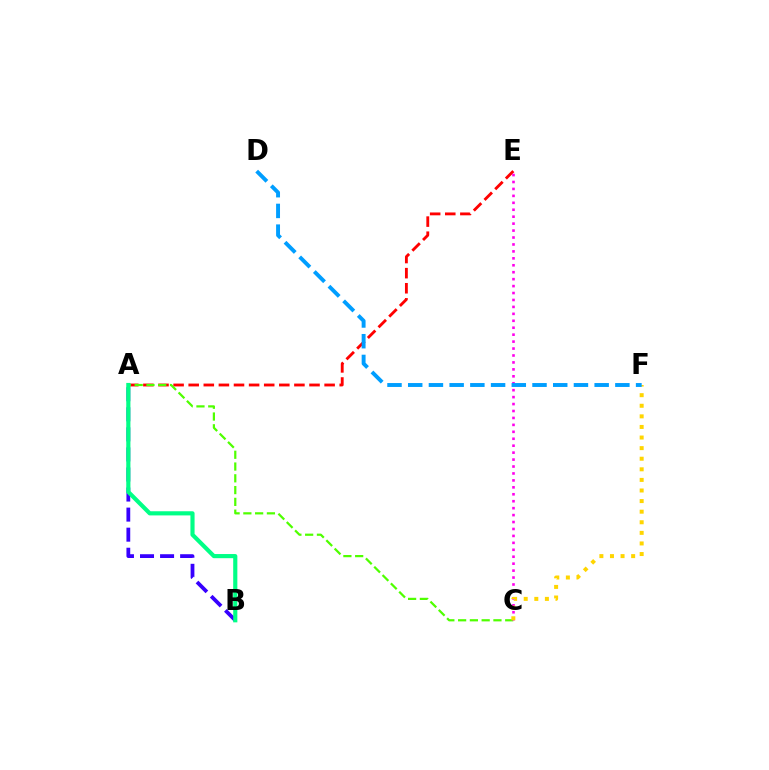{('A', 'E'): [{'color': '#ff0000', 'line_style': 'dashed', 'thickness': 2.05}], ('A', 'C'): [{'color': '#4fff00', 'line_style': 'dashed', 'thickness': 1.6}], ('C', 'E'): [{'color': '#ff00ed', 'line_style': 'dotted', 'thickness': 1.89}], ('C', 'F'): [{'color': '#ffd500', 'line_style': 'dotted', 'thickness': 2.88}], ('A', 'B'): [{'color': '#3700ff', 'line_style': 'dashed', 'thickness': 2.73}, {'color': '#00ff86', 'line_style': 'solid', 'thickness': 2.99}], ('D', 'F'): [{'color': '#009eff', 'line_style': 'dashed', 'thickness': 2.81}]}